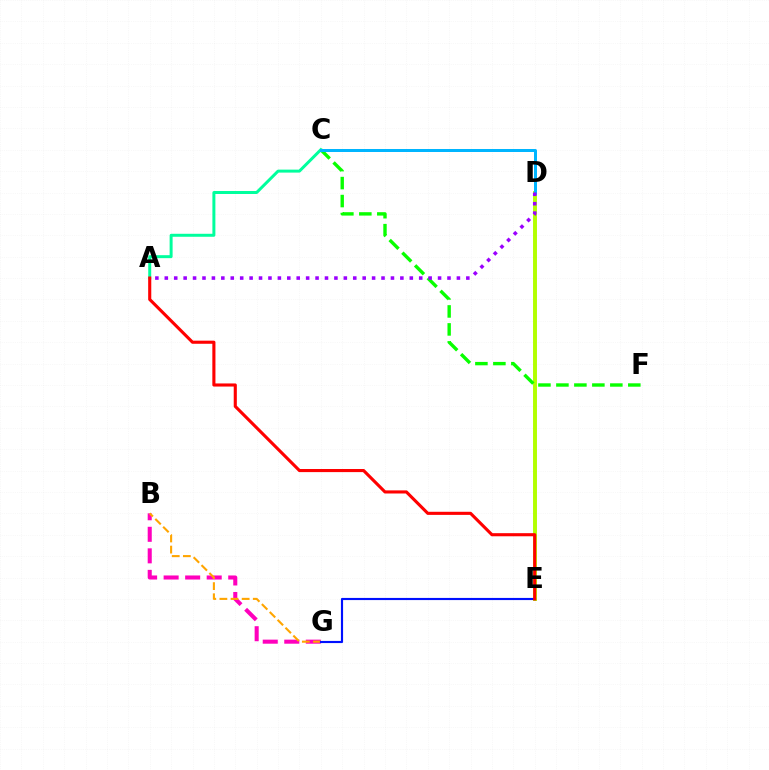{('D', 'E'): [{'color': '#b3ff00', 'line_style': 'solid', 'thickness': 2.83}], ('C', 'F'): [{'color': '#08ff00', 'line_style': 'dashed', 'thickness': 2.44}], ('A', 'C'): [{'color': '#00ff9d', 'line_style': 'solid', 'thickness': 2.15}], ('C', 'D'): [{'color': '#00b5ff', 'line_style': 'solid', 'thickness': 2.16}], ('B', 'G'): [{'color': '#ff00bd', 'line_style': 'dashed', 'thickness': 2.93}, {'color': '#ffa500', 'line_style': 'dashed', 'thickness': 1.51}], ('A', 'D'): [{'color': '#9b00ff', 'line_style': 'dotted', 'thickness': 2.56}], ('E', 'G'): [{'color': '#0010ff', 'line_style': 'solid', 'thickness': 1.55}], ('A', 'E'): [{'color': '#ff0000', 'line_style': 'solid', 'thickness': 2.24}]}